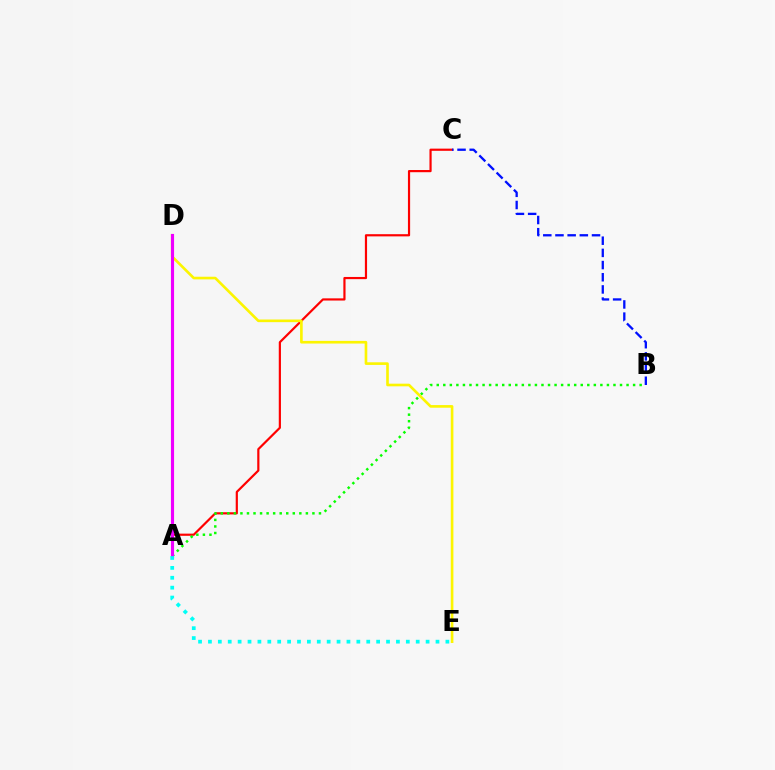{('A', 'C'): [{'color': '#ff0000', 'line_style': 'solid', 'thickness': 1.58}], ('B', 'C'): [{'color': '#0010ff', 'line_style': 'dashed', 'thickness': 1.65}], ('A', 'B'): [{'color': '#08ff00', 'line_style': 'dotted', 'thickness': 1.78}], ('D', 'E'): [{'color': '#fcf500', 'line_style': 'solid', 'thickness': 1.9}], ('A', 'D'): [{'color': '#ee00ff', 'line_style': 'solid', 'thickness': 2.25}], ('A', 'E'): [{'color': '#00fff6', 'line_style': 'dotted', 'thickness': 2.69}]}